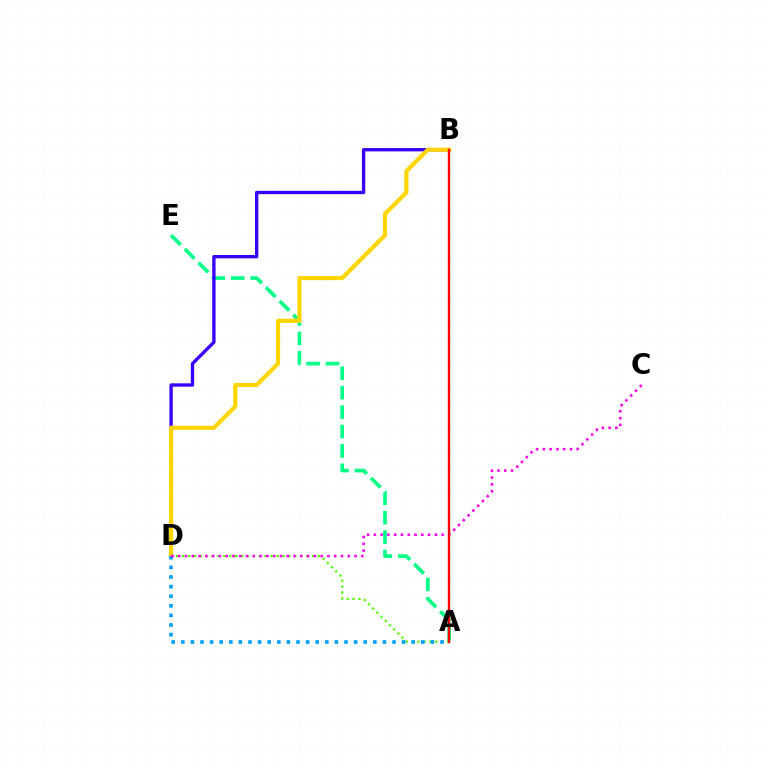{('A', 'E'): [{'color': '#00ff86', 'line_style': 'dashed', 'thickness': 2.64}], ('B', 'D'): [{'color': '#3700ff', 'line_style': 'solid', 'thickness': 2.4}, {'color': '#ffd500', 'line_style': 'solid', 'thickness': 3.0}], ('A', 'D'): [{'color': '#4fff00', 'line_style': 'dotted', 'thickness': 1.6}, {'color': '#009eff', 'line_style': 'dotted', 'thickness': 2.61}], ('C', 'D'): [{'color': '#ff00ed', 'line_style': 'dotted', 'thickness': 1.84}], ('A', 'B'): [{'color': '#ff0000', 'line_style': 'solid', 'thickness': 1.74}]}